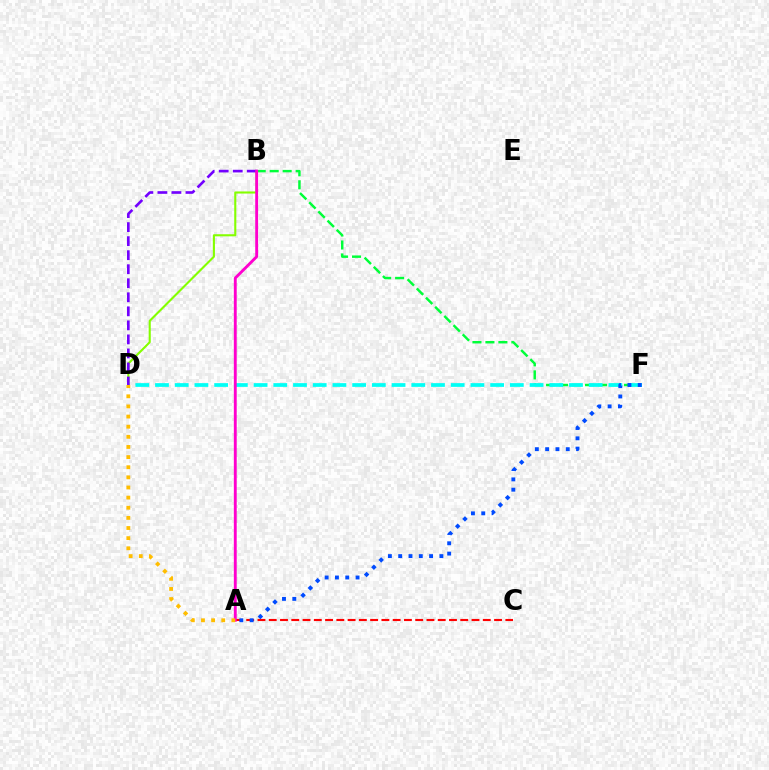{('B', 'F'): [{'color': '#00ff39', 'line_style': 'dashed', 'thickness': 1.76}], ('D', 'F'): [{'color': '#00fff6', 'line_style': 'dashed', 'thickness': 2.68}], ('B', 'D'): [{'color': '#84ff00', 'line_style': 'solid', 'thickness': 1.51}, {'color': '#7200ff', 'line_style': 'dashed', 'thickness': 1.91}], ('A', 'C'): [{'color': '#ff0000', 'line_style': 'dashed', 'thickness': 1.53}], ('A', 'B'): [{'color': '#ff00cf', 'line_style': 'solid', 'thickness': 2.07}], ('A', 'F'): [{'color': '#004bff', 'line_style': 'dotted', 'thickness': 2.8}], ('A', 'D'): [{'color': '#ffbd00', 'line_style': 'dotted', 'thickness': 2.75}]}